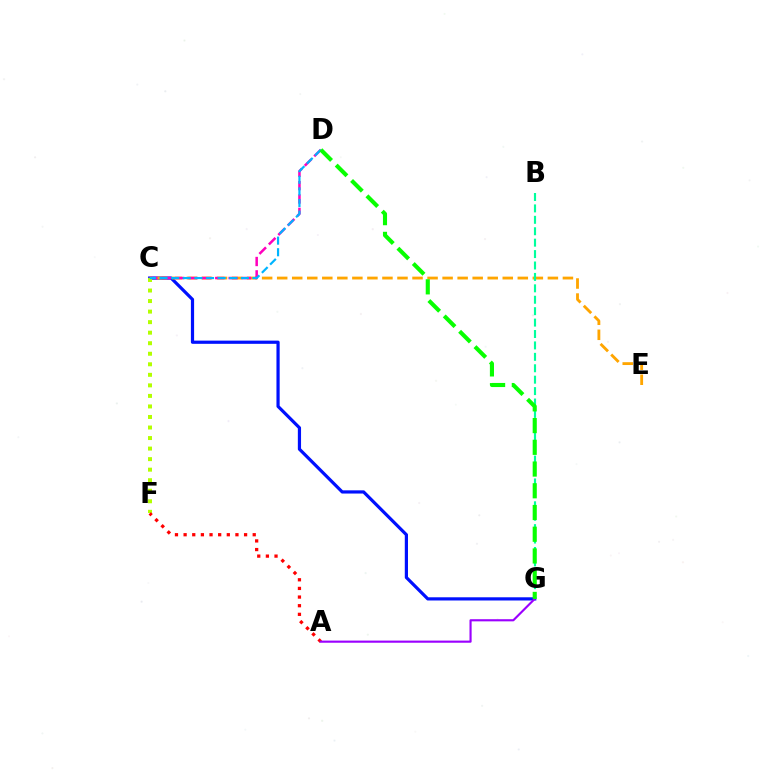{('C', 'G'): [{'color': '#0010ff', 'line_style': 'solid', 'thickness': 2.31}], ('C', 'E'): [{'color': '#ffa500', 'line_style': 'dashed', 'thickness': 2.04}], ('C', 'D'): [{'color': '#ff00bd', 'line_style': 'dashed', 'thickness': 1.82}, {'color': '#00b5ff', 'line_style': 'dashed', 'thickness': 1.58}], ('C', 'F'): [{'color': '#b3ff00', 'line_style': 'dotted', 'thickness': 2.86}], ('A', 'F'): [{'color': '#ff0000', 'line_style': 'dotted', 'thickness': 2.35}], ('A', 'G'): [{'color': '#9b00ff', 'line_style': 'solid', 'thickness': 1.54}], ('B', 'G'): [{'color': '#00ff9d', 'line_style': 'dashed', 'thickness': 1.55}], ('D', 'G'): [{'color': '#08ff00', 'line_style': 'dashed', 'thickness': 2.95}]}